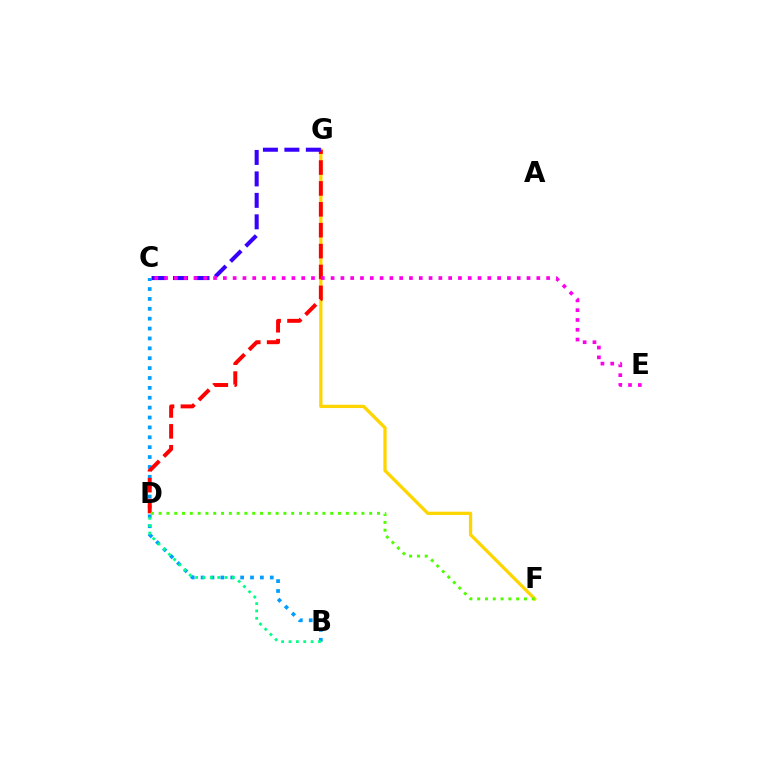{('F', 'G'): [{'color': '#ffd500', 'line_style': 'solid', 'thickness': 2.36}], ('B', 'C'): [{'color': '#009eff', 'line_style': 'dotted', 'thickness': 2.69}], ('B', 'D'): [{'color': '#00ff86', 'line_style': 'dotted', 'thickness': 2.0}], ('D', 'G'): [{'color': '#ff0000', 'line_style': 'dashed', 'thickness': 2.84}], ('C', 'G'): [{'color': '#3700ff', 'line_style': 'dashed', 'thickness': 2.92}], ('C', 'E'): [{'color': '#ff00ed', 'line_style': 'dotted', 'thickness': 2.66}], ('D', 'F'): [{'color': '#4fff00', 'line_style': 'dotted', 'thickness': 2.12}]}